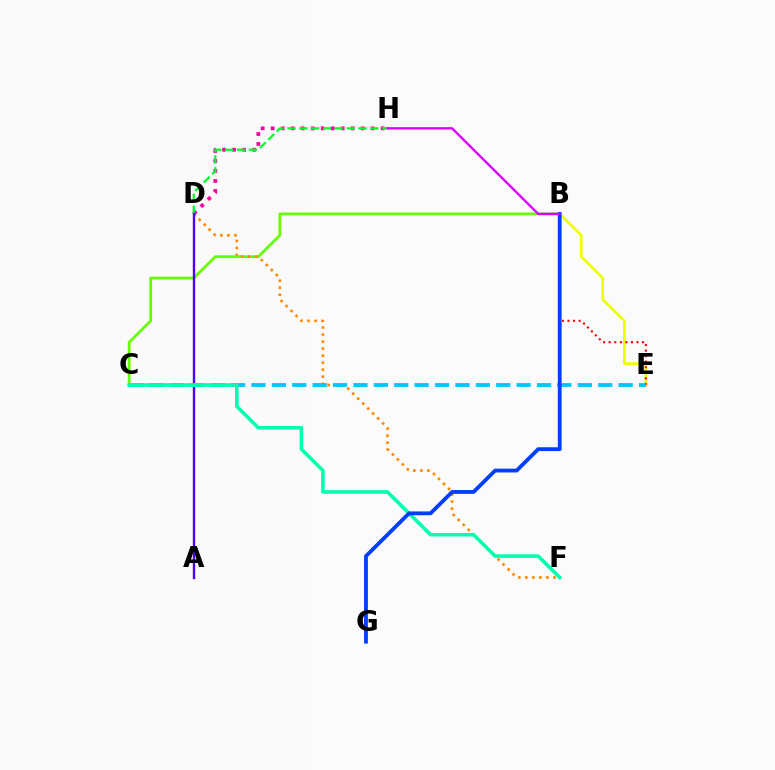{('B', 'E'): [{'color': '#eeff00', 'line_style': 'solid', 'thickness': 1.9}, {'color': '#ff0000', 'line_style': 'dotted', 'thickness': 1.51}], ('B', 'C'): [{'color': '#66ff00', 'line_style': 'solid', 'thickness': 1.99}], ('D', 'F'): [{'color': '#ff8800', 'line_style': 'dotted', 'thickness': 1.91}], ('D', 'H'): [{'color': '#ff00a0', 'line_style': 'dotted', 'thickness': 2.72}, {'color': '#00ff27', 'line_style': 'dashed', 'thickness': 1.61}], ('A', 'D'): [{'color': '#4f00ff', 'line_style': 'solid', 'thickness': 1.72}], ('C', 'E'): [{'color': '#00c7ff', 'line_style': 'dashed', 'thickness': 2.77}], ('C', 'F'): [{'color': '#00ffaf', 'line_style': 'solid', 'thickness': 2.56}], ('B', 'G'): [{'color': '#003fff', 'line_style': 'solid', 'thickness': 2.76}], ('B', 'H'): [{'color': '#d600ff', 'line_style': 'solid', 'thickness': 1.69}]}